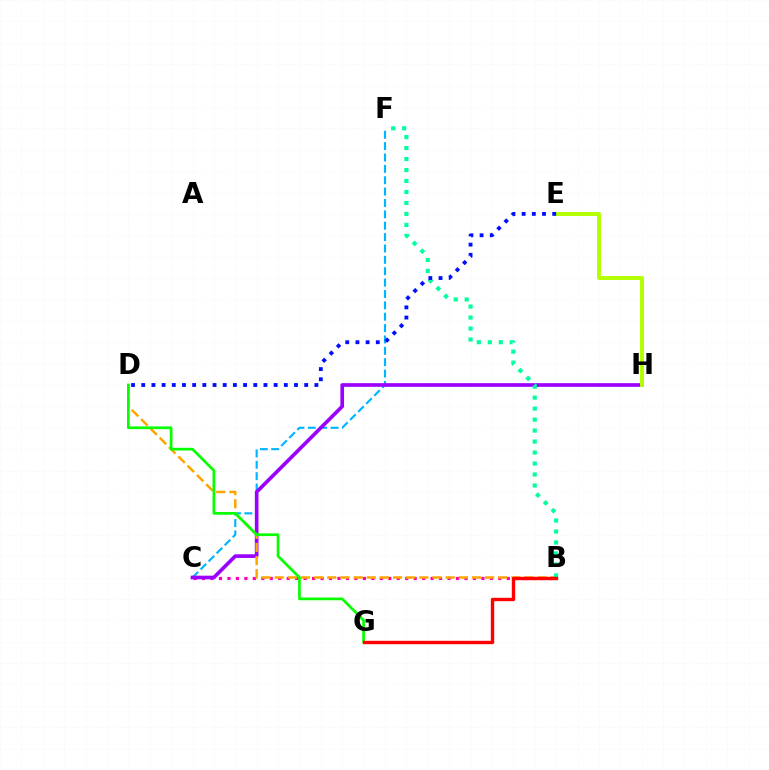{('C', 'F'): [{'color': '#00b5ff', 'line_style': 'dashed', 'thickness': 1.55}], ('B', 'C'): [{'color': '#ff00bd', 'line_style': 'dotted', 'thickness': 2.3}], ('C', 'H'): [{'color': '#9b00ff', 'line_style': 'solid', 'thickness': 2.64}], ('B', 'D'): [{'color': '#ffa500', 'line_style': 'dashed', 'thickness': 1.79}], ('E', 'H'): [{'color': '#b3ff00', 'line_style': 'solid', 'thickness': 2.84}], ('D', 'G'): [{'color': '#08ff00', 'line_style': 'solid', 'thickness': 1.96}], ('B', 'F'): [{'color': '#00ff9d', 'line_style': 'dotted', 'thickness': 2.98}], ('B', 'G'): [{'color': '#ff0000', 'line_style': 'solid', 'thickness': 2.43}], ('D', 'E'): [{'color': '#0010ff', 'line_style': 'dotted', 'thickness': 2.77}]}